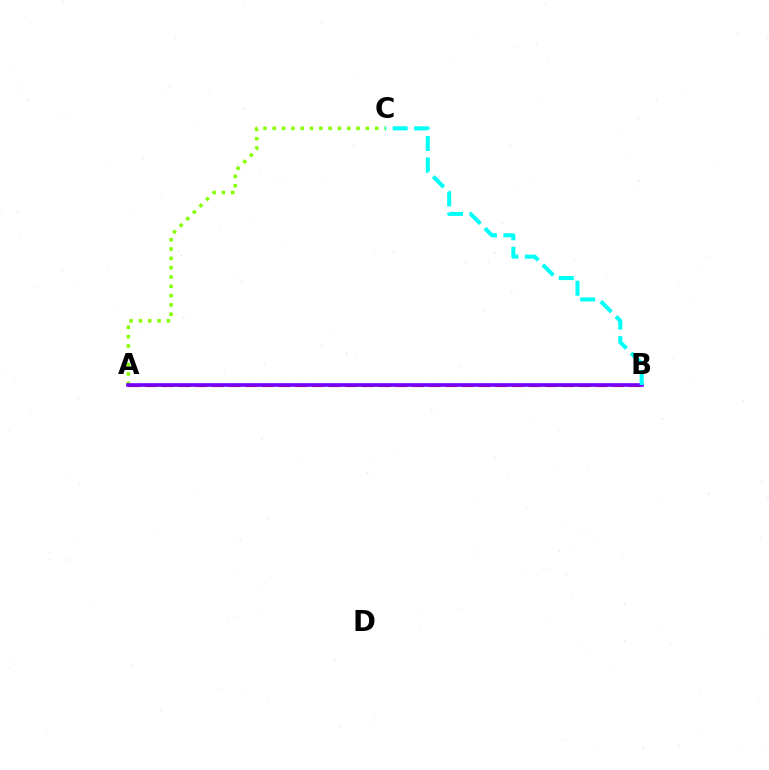{('A', 'B'): [{'color': '#ff0000', 'line_style': 'dashed', 'thickness': 2.27}, {'color': '#7200ff', 'line_style': 'solid', 'thickness': 2.6}], ('A', 'C'): [{'color': '#84ff00', 'line_style': 'dotted', 'thickness': 2.53}], ('B', 'C'): [{'color': '#00fff6', 'line_style': 'dashed', 'thickness': 2.91}]}